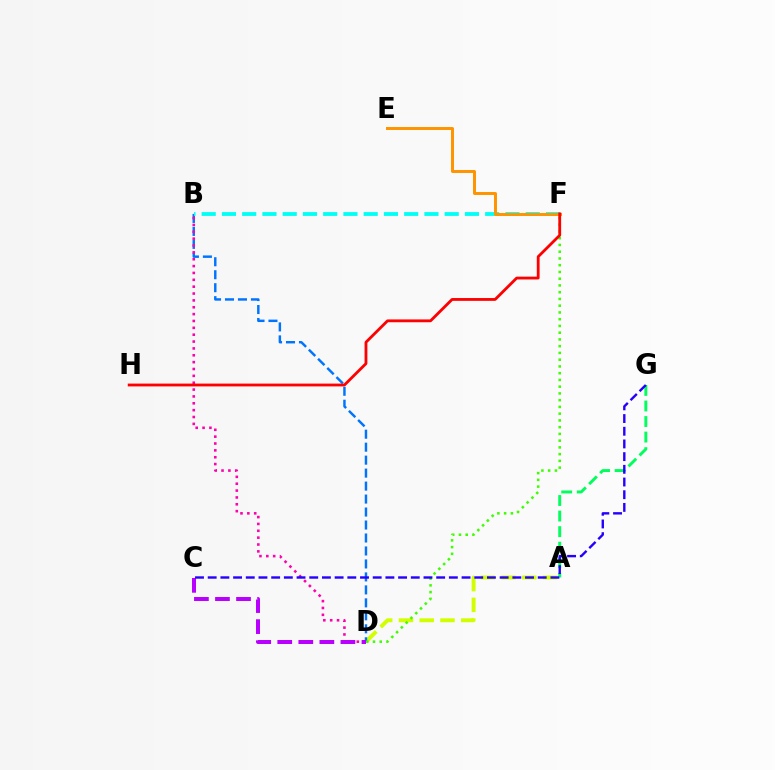{('A', 'D'): [{'color': '#d1ff00', 'line_style': 'dashed', 'thickness': 2.82}], ('B', 'D'): [{'color': '#0074ff', 'line_style': 'dashed', 'thickness': 1.76}, {'color': '#ff00ac', 'line_style': 'dotted', 'thickness': 1.86}], ('A', 'G'): [{'color': '#00ff5c', 'line_style': 'dashed', 'thickness': 2.11}], ('D', 'F'): [{'color': '#3dff00', 'line_style': 'dotted', 'thickness': 1.83}], ('B', 'F'): [{'color': '#00fff6', 'line_style': 'dashed', 'thickness': 2.75}], ('E', 'F'): [{'color': '#ff9400', 'line_style': 'solid', 'thickness': 2.14}], ('C', 'D'): [{'color': '#b900ff', 'line_style': 'dashed', 'thickness': 2.86}], ('C', 'G'): [{'color': '#2500ff', 'line_style': 'dashed', 'thickness': 1.72}], ('F', 'H'): [{'color': '#ff0000', 'line_style': 'solid', 'thickness': 2.02}]}